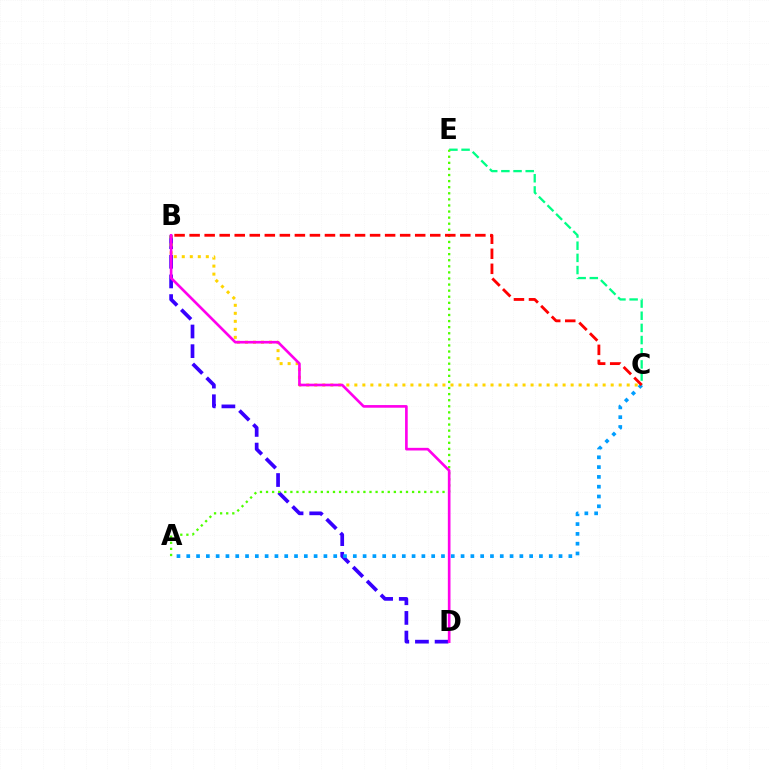{('B', 'D'): [{'color': '#3700ff', 'line_style': 'dashed', 'thickness': 2.67}, {'color': '#ff00ed', 'line_style': 'solid', 'thickness': 1.91}], ('B', 'C'): [{'color': '#ffd500', 'line_style': 'dotted', 'thickness': 2.18}, {'color': '#ff0000', 'line_style': 'dashed', 'thickness': 2.04}], ('A', 'C'): [{'color': '#009eff', 'line_style': 'dotted', 'thickness': 2.66}], ('C', 'E'): [{'color': '#00ff86', 'line_style': 'dashed', 'thickness': 1.65}], ('A', 'E'): [{'color': '#4fff00', 'line_style': 'dotted', 'thickness': 1.65}]}